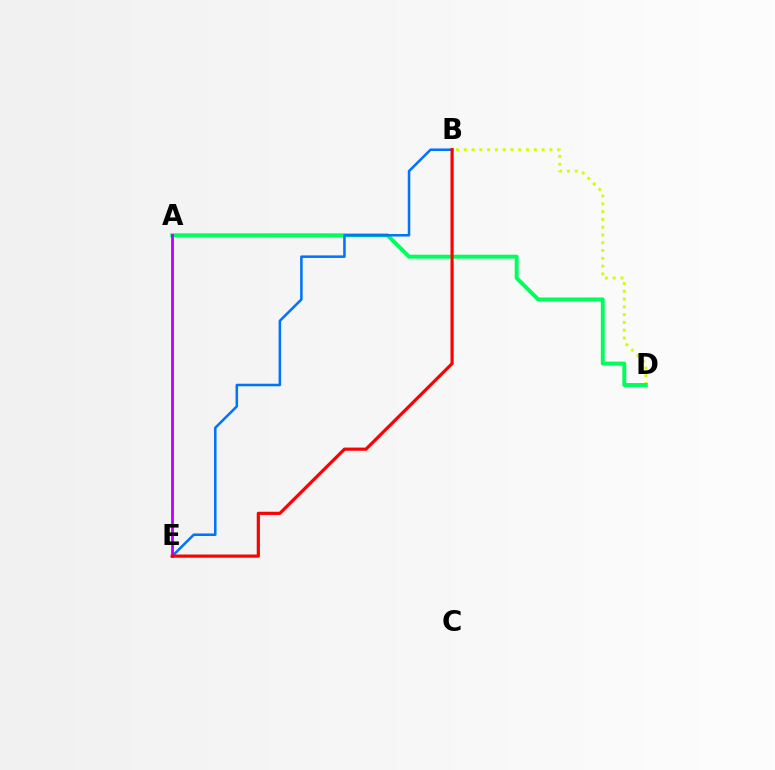{('B', 'D'): [{'color': '#d1ff00', 'line_style': 'dotted', 'thickness': 2.12}], ('A', 'D'): [{'color': '#00ff5c', 'line_style': 'solid', 'thickness': 2.84}], ('B', 'E'): [{'color': '#0074ff', 'line_style': 'solid', 'thickness': 1.83}, {'color': '#ff0000', 'line_style': 'solid', 'thickness': 2.29}], ('A', 'E'): [{'color': '#b900ff', 'line_style': 'solid', 'thickness': 2.02}]}